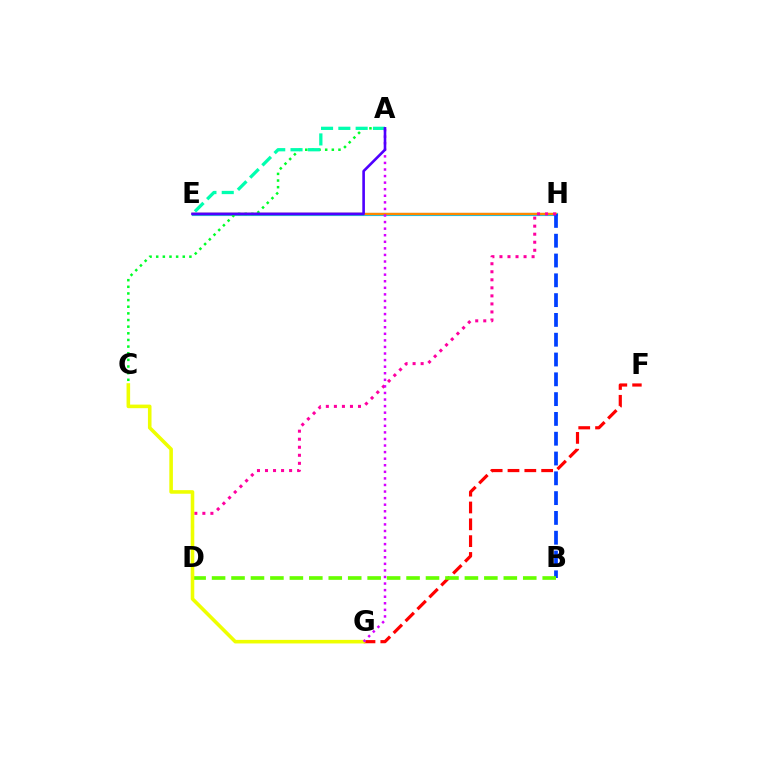{('E', 'H'): [{'color': '#00c7ff', 'line_style': 'solid', 'thickness': 2.25}, {'color': '#ff8800', 'line_style': 'solid', 'thickness': 1.72}], ('F', 'G'): [{'color': '#ff0000', 'line_style': 'dashed', 'thickness': 2.29}], ('B', 'H'): [{'color': '#003fff', 'line_style': 'dashed', 'thickness': 2.69}], ('A', 'C'): [{'color': '#00ff27', 'line_style': 'dotted', 'thickness': 1.8}], ('A', 'E'): [{'color': '#00ffaf', 'line_style': 'dashed', 'thickness': 2.35}, {'color': '#4f00ff', 'line_style': 'solid', 'thickness': 1.89}], ('B', 'D'): [{'color': '#66ff00', 'line_style': 'dashed', 'thickness': 2.64}], ('D', 'H'): [{'color': '#ff00a0', 'line_style': 'dotted', 'thickness': 2.18}], ('C', 'G'): [{'color': '#eeff00', 'line_style': 'solid', 'thickness': 2.58}], ('A', 'G'): [{'color': '#d600ff', 'line_style': 'dotted', 'thickness': 1.79}]}